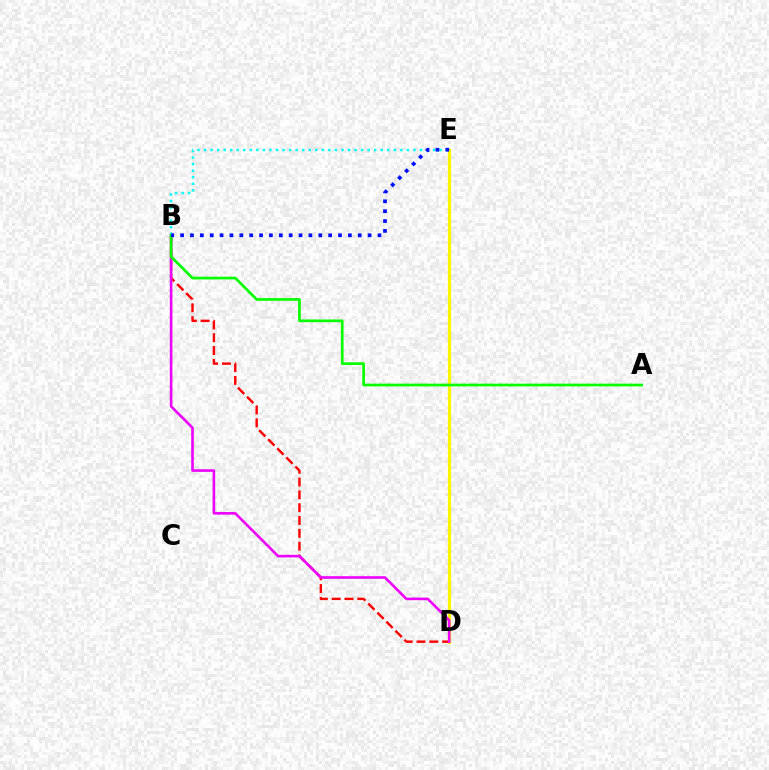{('B', 'E'): [{'color': '#00fff6', 'line_style': 'dotted', 'thickness': 1.78}, {'color': '#0010ff', 'line_style': 'dotted', 'thickness': 2.68}], ('D', 'E'): [{'color': '#fcf500', 'line_style': 'solid', 'thickness': 2.33}], ('B', 'D'): [{'color': '#ff0000', 'line_style': 'dashed', 'thickness': 1.74}, {'color': '#ee00ff', 'line_style': 'solid', 'thickness': 1.88}], ('A', 'B'): [{'color': '#08ff00', 'line_style': 'solid', 'thickness': 1.96}]}